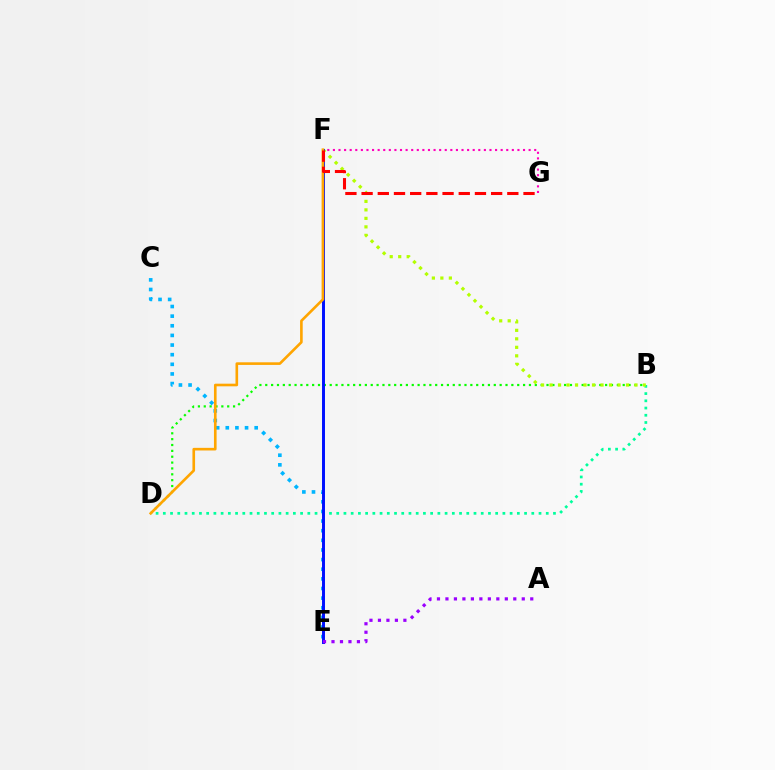{('C', 'E'): [{'color': '#00b5ff', 'line_style': 'dotted', 'thickness': 2.62}], ('F', 'G'): [{'color': '#ff00bd', 'line_style': 'dotted', 'thickness': 1.52}, {'color': '#ff0000', 'line_style': 'dashed', 'thickness': 2.2}], ('B', 'D'): [{'color': '#08ff00', 'line_style': 'dotted', 'thickness': 1.59}, {'color': '#00ff9d', 'line_style': 'dotted', 'thickness': 1.96}], ('B', 'F'): [{'color': '#b3ff00', 'line_style': 'dotted', 'thickness': 2.31}], ('E', 'F'): [{'color': '#0010ff', 'line_style': 'solid', 'thickness': 2.13}], ('D', 'F'): [{'color': '#ffa500', 'line_style': 'solid', 'thickness': 1.89}], ('A', 'E'): [{'color': '#9b00ff', 'line_style': 'dotted', 'thickness': 2.3}]}